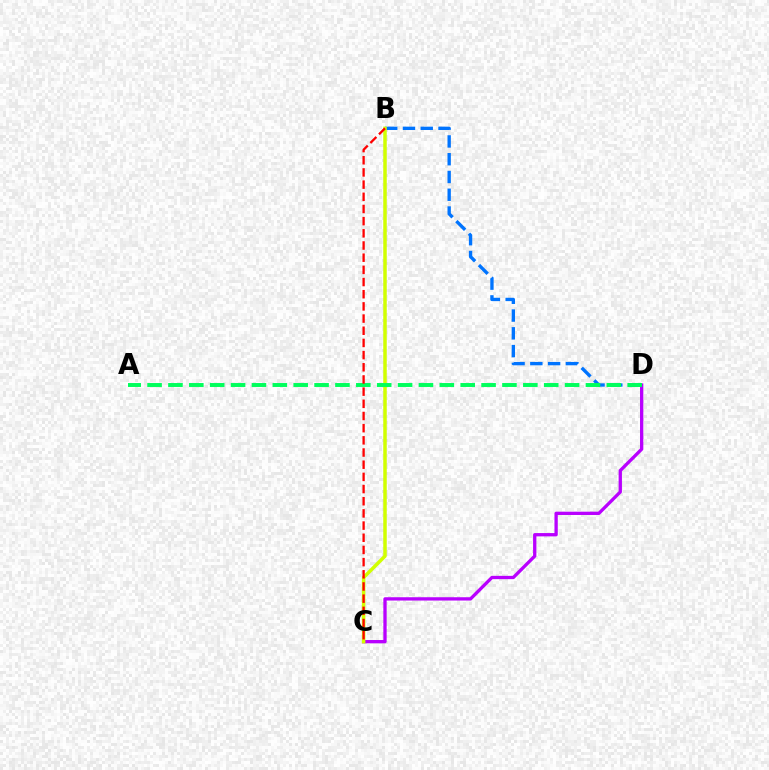{('B', 'D'): [{'color': '#0074ff', 'line_style': 'dashed', 'thickness': 2.41}], ('C', 'D'): [{'color': '#b900ff', 'line_style': 'solid', 'thickness': 2.38}], ('B', 'C'): [{'color': '#d1ff00', 'line_style': 'solid', 'thickness': 2.52}, {'color': '#ff0000', 'line_style': 'dashed', 'thickness': 1.65}], ('A', 'D'): [{'color': '#00ff5c', 'line_style': 'dashed', 'thickness': 2.84}]}